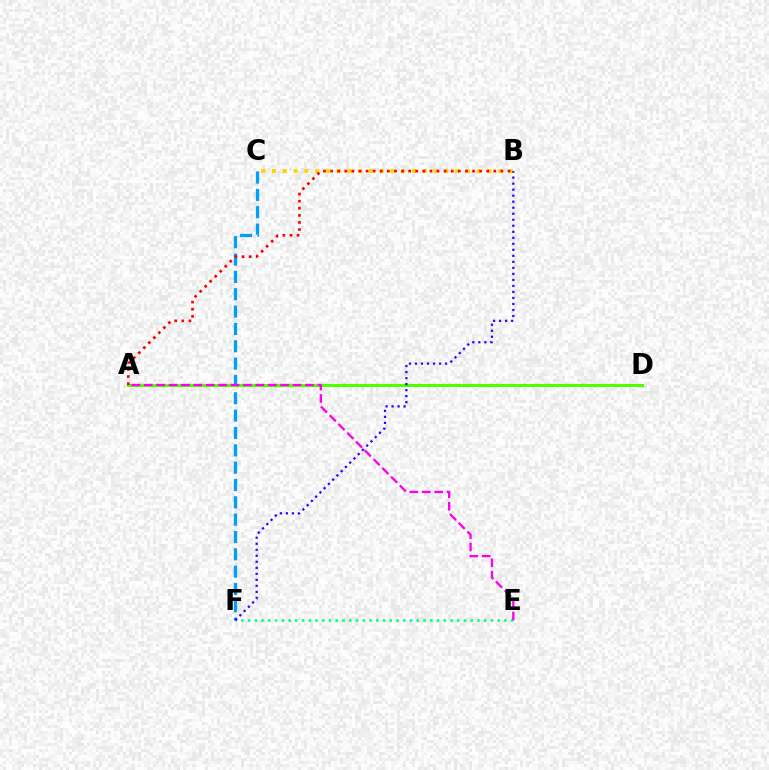{('C', 'F'): [{'color': '#009eff', 'line_style': 'dashed', 'thickness': 2.36}], ('B', 'C'): [{'color': '#ffd500', 'line_style': 'dotted', 'thickness': 2.93}], ('A', 'D'): [{'color': '#4fff00', 'line_style': 'solid', 'thickness': 2.21}], ('E', 'F'): [{'color': '#00ff86', 'line_style': 'dotted', 'thickness': 1.83}], ('A', 'E'): [{'color': '#ff00ed', 'line_style': 'dashed', 'thickness': 1.68}], ('B', 'F'): [{'color': '#3700ff', 'line_style': 'dotted', 'thickness': 1.64}], ('A', 'B'): [{'color': '#ff0000', 'line_style': 'dotted', 'thickness': 1.93}]}